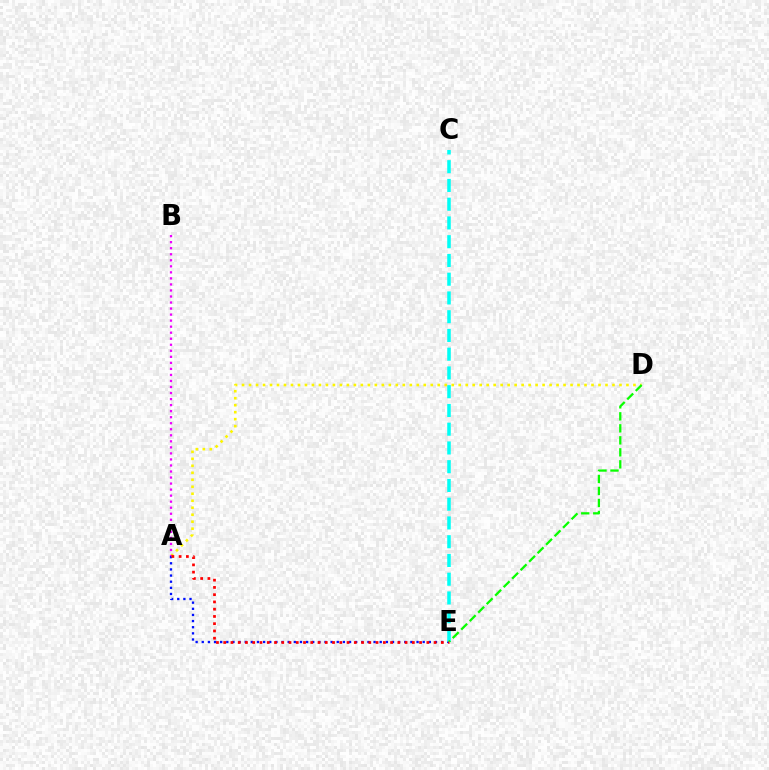{('A', 'E'): [{'color': '#0010ff', 'line_style': 'dotted', 'thickness': 1.67}, {'color': '#ff0000', 'line_style': 'dotted', 'thickness': 1.97}], ('C', 'E'): [{'color': '#00fff6', 'line_style': 'dashed', 'thickness': 2.55}], ('A', 'D'): [{'color': '#fcf500', 'line_style': 'dotted', 'thickness': 1.9}], ('A', 'B'): [{'color': '#ee00ff', 'line_style': 'dotted', 'thickness': 1.64}], ('D', 'E'): [{'color': '#08ff00', 'line_style': 'dashed', 'thickness': 1.63}]}